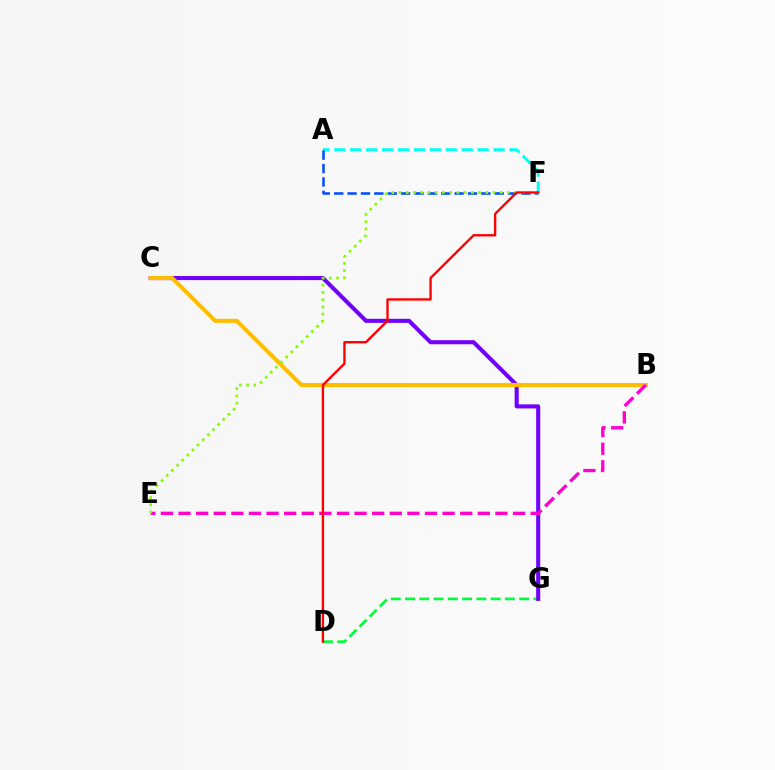{('A', 'F'): [{'color': '#00fff6', 'line_style': 'dashed', 'thickness': 2.16}, {'color': '#004bff', 'line_style': 'dashed', 'thickness': 1.82}], ('D', 'G'): [{'color': '#00ff39', 'line_style': 'dashed', 'thickness': 1.94}], ('C', 'G'): [{'color': '#7200ff', 'line_style': 'solid', 'thickness': 2.94}], ('B', 'C'): [{'color': '#ffbd00', 'line_style': 'solid', 'thickness': 2.94}], ('B', 'E'): [{'color': '#ff00cf', 'line_style': 'dashed', 'thickness': 2.39}], ('E', 'F'): [{'color': '#84ff00', 'line_style': 'dotted', 'thickness': 1.96}], ('D', 'F'): [{'color': '#ff0000', 'line_style': 'solid', 'thickness': 1.7}]}